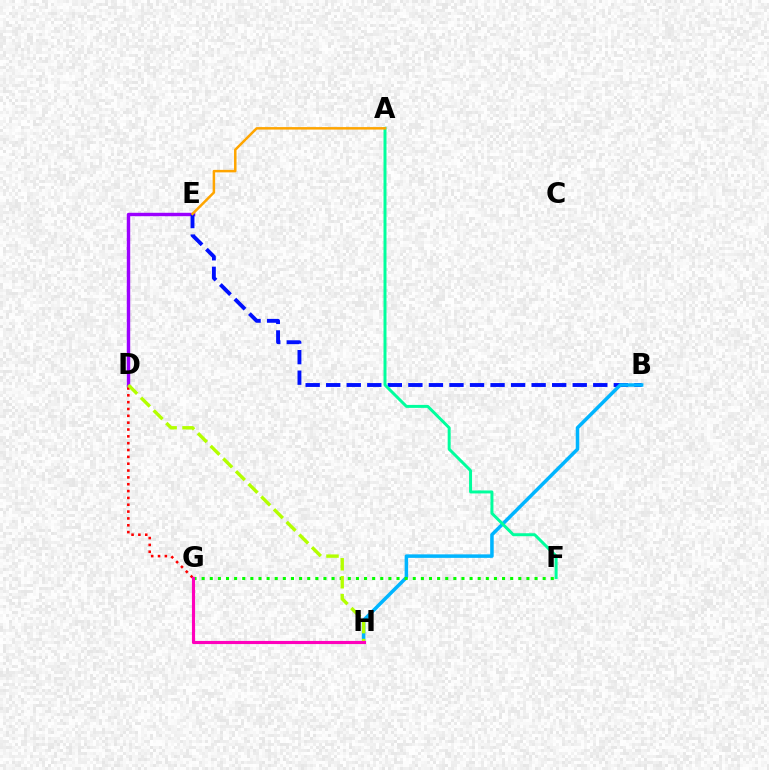{('D', 'E'): [{'color': '#9b00ff', 'line_style': 'solid', 'thickness': 2.46}], ('B', 'E'): [{'color': '#0010ff', 'line_style': 'dashed', 'thickness': 2.79}], ('B', 'H'): [{'color': '#00b5ff', 'line_style': 'solid', 'thickness': 2.53}], ('F', 'G'): [{'color': '#08ff00', 'line_style': 'dotted', 'thickness': 2.21}], ('A', 'F'): [{'color': '#00ff9d', 'line_style': 'solid', 'thickness': 2.14}], ('D', 'G'): [{'color': '#ff0000', 'line_style': 'dotted', 'thickness': 1.86}], ('D', 'H'): [{'color': '#b3ff00', 'line_style': 'dashed', 'thickness': 2.43}], ('G', 'H'): [{'color': '#ff00bd', 'line_style': 'solid', 'thickness': 2.26}], ('A', 'E'): [{'color': '#ffa500', 'line_style': 'solid', 'thickness': 1.8}]}